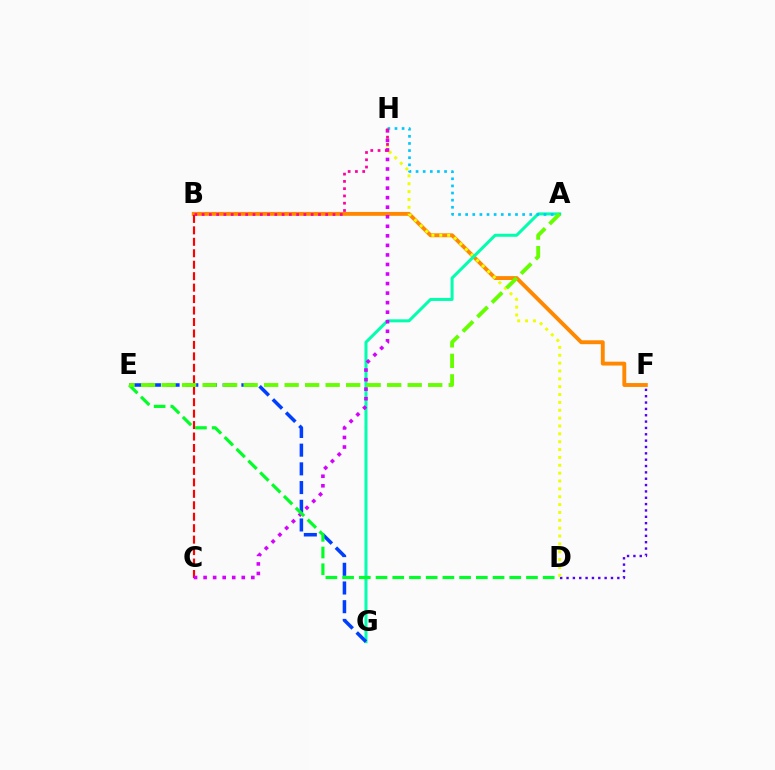{('D', 'F'): [{'color': '#4f00ff', 'line_style': 'dotted', 'thickness': 1.72}], ('B', 'F'): [{'color': '#ff8800', 'line_style': 'solid', 'thickness': 2.8}], ('D', 'H'): [{'color': '#eeff00', 'line_style': 'dotted', 'thickness': 2.14}], ('B', 'C'): [{'color': '#ff0000', 'line_style': 'dashed', 'thickness': 1.56}], ('A', 'G'): [{'color': '#00ffaf', 'line_style': 'solid', 'thickness': 2.17}], ('E', 'G'): [{'color': '#003fff', 'line_style': 'dashed', 'thickness': 2.54}], ('C', 'H'): [{'color': '#d600ff', 'line_style': 'dotted', 'thickness': 2.59}], ('A', 'H'): [{'color': '#00c7ff', 'line_style': 'dotted', 'thickness': 1.93}], ('D', 'E'): [{'color': '#00ff27', 'line_style': 'dashed', 'thickness': 2.27}], ('B', 'H'): [{'color': '#ff00a0', 'line_style': 'dotted', 'thickness': 1.98}], ('A', 'E'): [{'color': '#66ff00', 'line_style': 'dashed', 'thickness': 2.79}]}